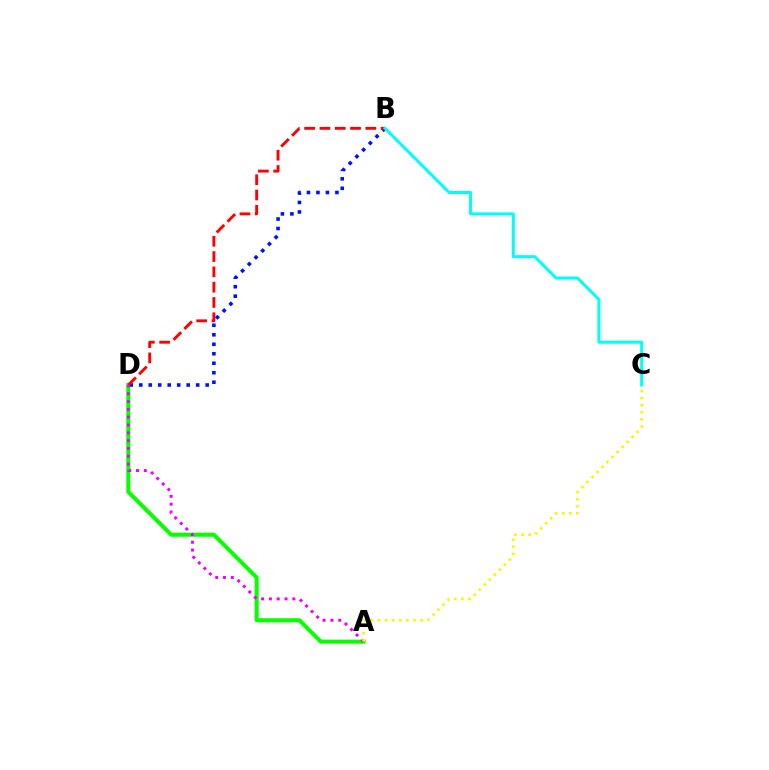{('A', 'D'): [{'color': '#08ff00', 'line_style': 'solid', 'thickness': 2.92}, {'color': '#ee00ff', 'line_style': 'dotted', 'thickness': 2.12}], ('B', 'D'): [{'color': '#0010ff', 'line_style': 'dotted', 'thickness': 2.58}, {'color': '#ff0000', 'line_style': 'dashed', 'thickness': 2.08}], ('A', 'C'): [{'color': '#fcf500', 'line_style': 'dotted', 'thickness': 1.93}], ('B', 'C'): [{'color': '#00fff6', 'line_style': 'solid', 'thickness': 2.16}]}